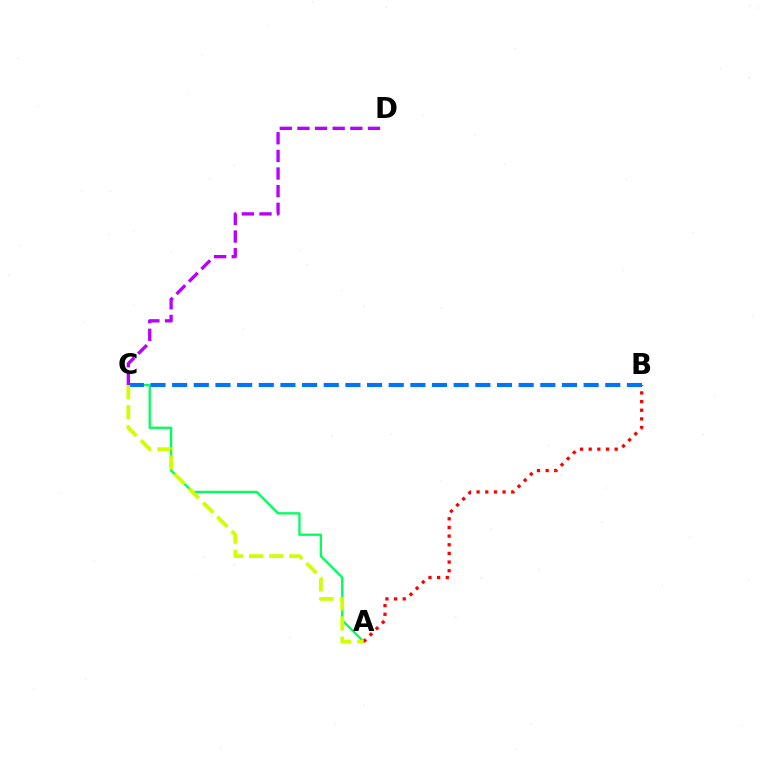{('A', 'C'): [{'color': '#00ff5c', 'line_style': 'solid', 'thickness': 1.66}, {'color': '#d1ff00', 'line_style': 'dashed', 'thickness': 2.74}], ('A', 'B'): [{'color': '#ff0000', 'line_style': 'dotted', 'thickness': 2.35}], ('B', 'C'): [{'color': '#0074ff', 'line_style': 'dashed', 'thickness': 2.94}], ('C', 'D'): [{'color': '#b900ff', 'line_style': 'dashed', 'thickness': 2.4}]}